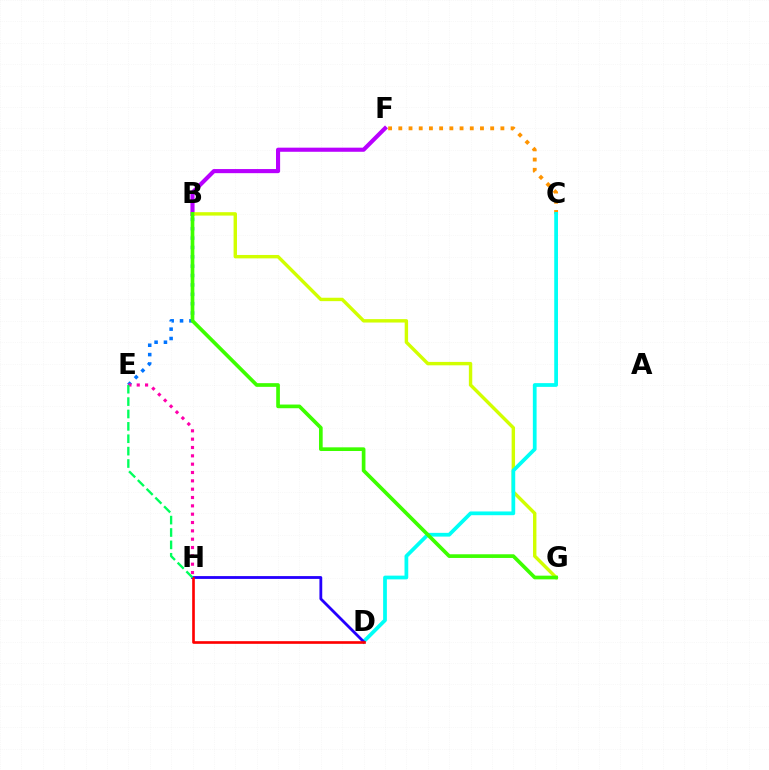{('B', 'F'): [{'color': '#b900ff', 'line_style': 'solid', 'thickness': 2.96}], ('B', 'E'): [{'color': '#0074ff', 'line_style': 'dotted', 'thickness': 2.55}], ('E', 'H'): [{'color': '#ff00ac', 'line_style': 'dotted', 'thickness': 2.26}, {'color': '#00ff5c', 'line_style': 'dashed', 'thickness': 1.68}], ('C', 'F'): [{'color': '#ff9400', 'line_style': 'dotted', 'thickness': 2.77}], ('B', 'G'): [{'color': '#d1ff00', 'line_style': 'solid', 'thickness': 2.45}, {'color': '#3dff00', 'line_style': 'solid', 'thickness': 2.65}], ('C', 'D'): [{'color': '#00fff6', 'line_style': 'solid', 'thickness': 2.69}], ('D', 'H'): [{'color': '#2500ff', 'line_style': 'solid', 'thickness': 2.03}, {'color': '#ff0000', 'line_style': 'solid', 'thickness': 1.91}]}